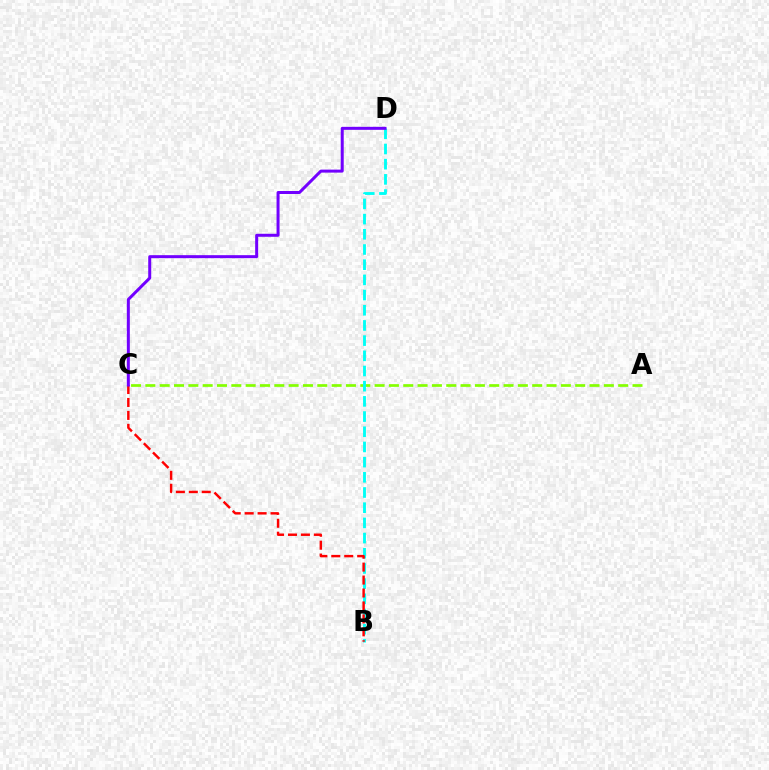{('A', 'C'): [{'color': '#84ff00', 'line_style': 'dashed', 'thickness': 1.95}], ('B', 'D'): [{'color': '#00fff6', 'line_style': 'dashed', 'thickness': 2.06}], ('B', 'C'): [{'color': '#ff0000', 'line_style': 'dashed', 'thickness': 1.76}], ('C', 'D'): [{'color': '#7200ff', 'line_style': 'solid', 'thickness': 2.16}]}